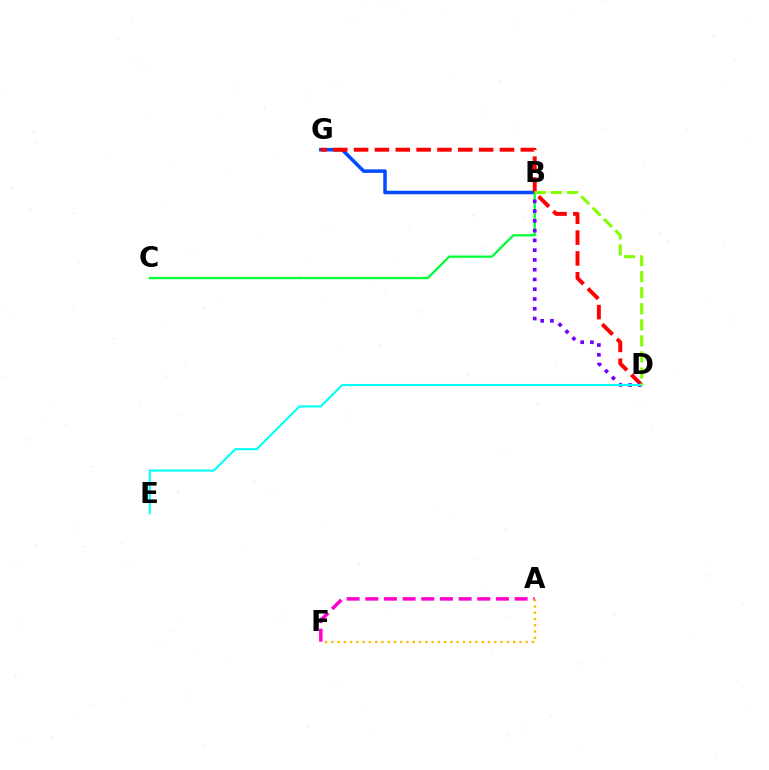{('B', 'G'): [{'color': '#004bff', 'line_style': 'solid', 'thickness': 2.54}], ('B', 'C'): [{'color': '#00ff39', 'line_style': 'solid', 'thickness': 1.65}], ('D', 'G'): [{'color': '#ff0000', 'line_style': 'dashed', 'thickness': 2.83}], ('B', 'D'): [{'color': '#7200ff', 'line_style': 'dotted', 'thickness': 2.65}, {'color': '#84ff00', 'line_style': 'dashed', 'thickness': 2.18}], ('A', 'F'): [{'color': '#ff00cf', 'line_style': 'dashed', 'thickness': 2.54}, {'color': '#ffbd00', 'line_style': 'dotted', 'thickness': 1.7}], ('D', 'E'): [{'color': '#00fff6', 'line_style': 'solid', 'thickness': 1.51}]}